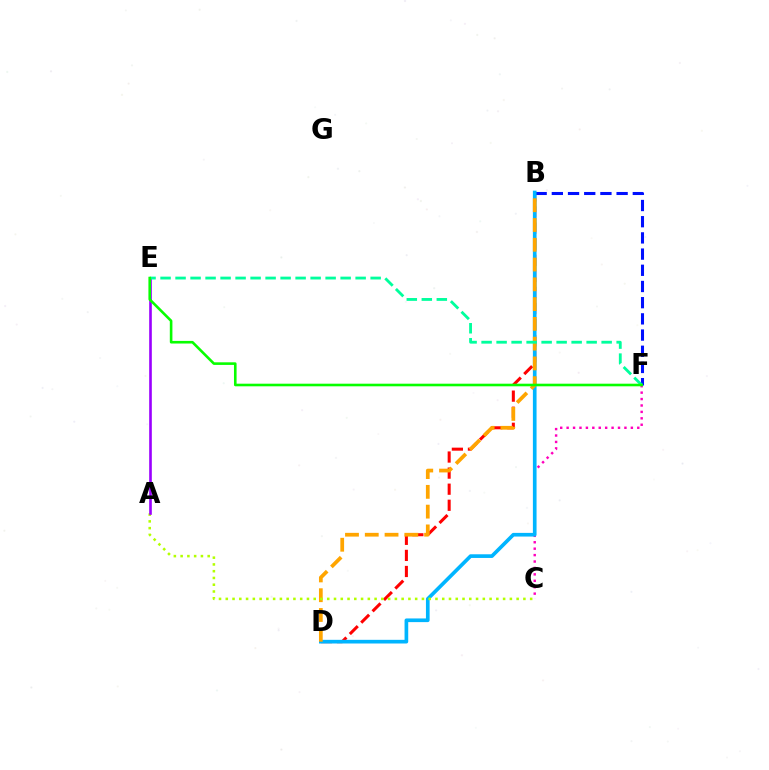{('C', 'F'): [{'color': '#ff00bd', 'line_style': 'dotted', 'thickness': 1.74}], ('B', 'D'): [{'color': '#ff0000', 'line_style': 'dashed', 'thickness': 2.18}, {'color': '#00b5ff', 'line_style': 'solid', 'thickness': 2.64}, {'color': '#ffa500', 'line_style': 'dashed', 'thickness': 2.69}], ('B', 'F'): [{'color': '#0010ff', 'line_style': 'dashed', 'thickness': 2.2}], ('A', 'C'): [{'color': '#b3ff00', 'line_style': 'dotted', 'thickness': 1.84}], ('A', 'E'): [{'color': '#9b00ff', 'line_style': 'solid', 'thickness': 1.89}], ('E', 'F'): [{'color': '#00ff9d', 'line_style': 'dashed', 'thickness': 2.04}, {'color': '#08ff00', 'line_style': 'solid', 'thickness': 1.88}]}